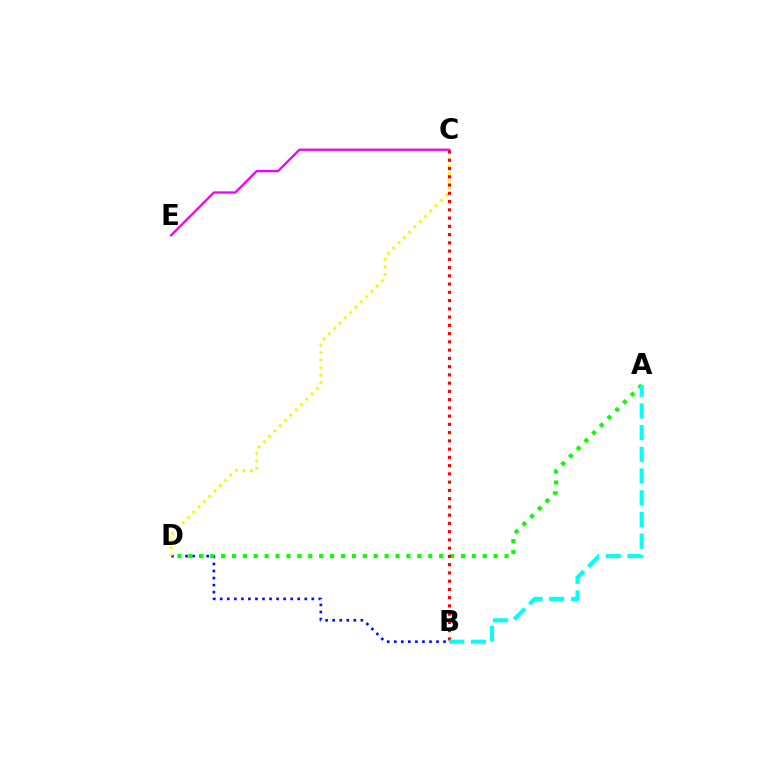{('B', 'D'): [{'color': '#0010ff', 'line_style': 'dotted', 'thickness': 1.91}], ('C', 'D'): [{'color': '#fcf500', 'line_style': 'dotted', 'thickness': 2.03}], ('A', 'D'): [{'color': '#08ff00', 'line_style': 'dotted', 'thickness': 2.96}], ('C', 'E'): [{'color': '#ee00ff', 'line_style': 'solid', 'thickness': 1.64}], ('B', 'C'): [{'color': '#ff0000', 'line_style': 'dotted', 'thickness': 2.24}], ('A', 'B'): [{'color': '#00fff6', 'line_style': 'dashed', 'thickness': 2.95}]}